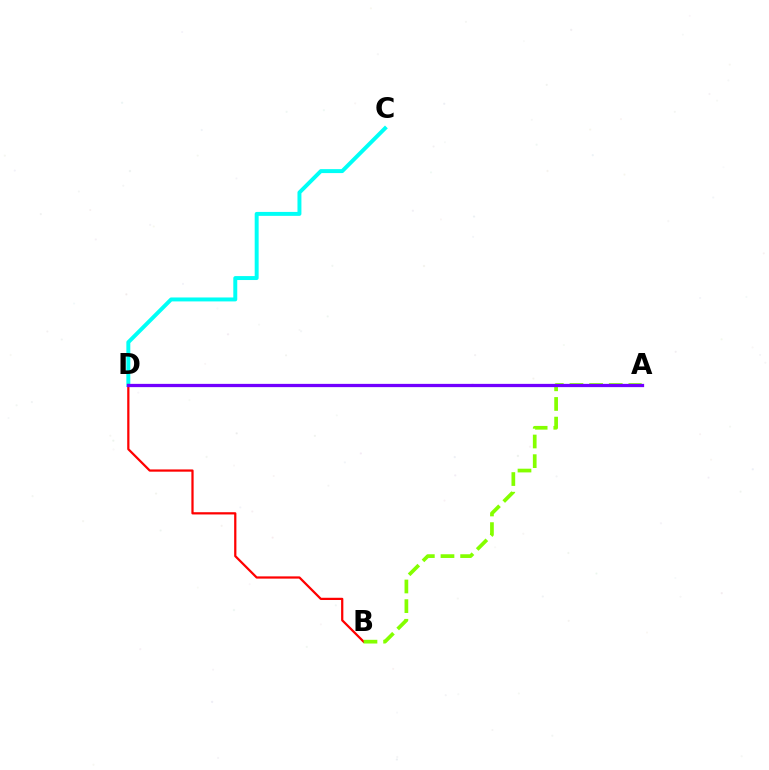{('C', 'D'): [{'color': '#00fff6', 'line_style': 'solid', 'thickness': 2.84}], ('B', 'D'): [{'color': '#ff0000', 'line_style': 'solid', 'thickness': 1.61}], ('A', 'B'): [{'color': '#84ff00', 'line_style': 'dashed', 'thickness': 2.67}], ('A', 'D'): [{'color': '#7200ff', 'line_style': 'solid', 'thickness': 2.35}]}